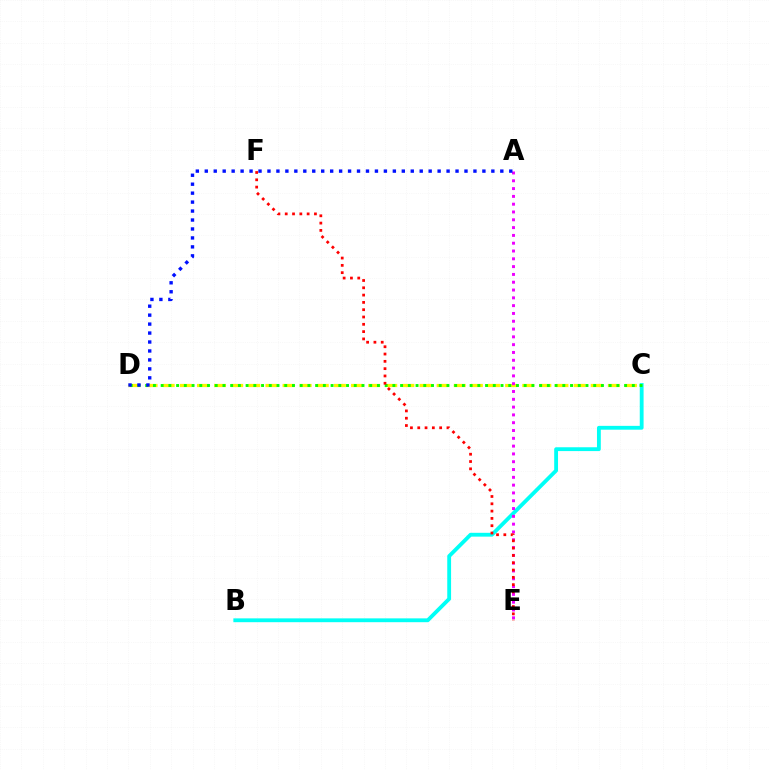{('C', 'D'): [{'color': '#fcf500', 'line_style': 'dashed', 'thickness': 2.33}, {'color': '#08ff00', 'line_style': 'dotted', 'thickness': 2.1}], ('B', 'C'): [{'color': '#00fff6', 'line_style': 'solid', 'thickness': 2.76}], ('A', 'E'): [{'color': '#ee00ff', 'line_style': 'dotted', 'thickness': 2.12}], ('A', 'D'): [{'color': '#0010ff', 'line_style': 'dotted', 'thickness': 2.43}], ('E', 'F'): [{'color': '#ff0000', 'line_style': 'dotted', 'thickness': 1.98}]}